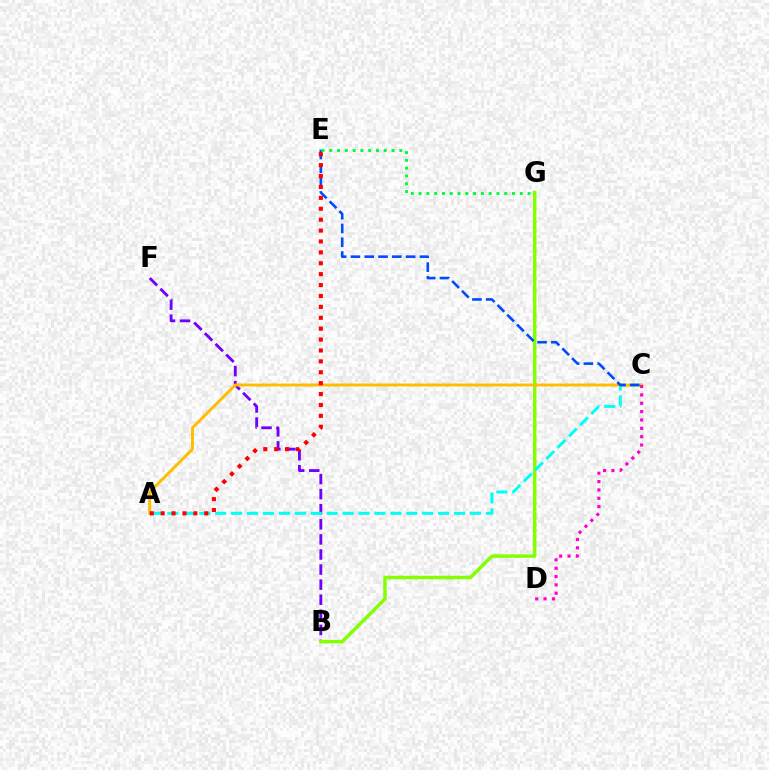{('B', 'F'): [{'color': '#7200ff', 'line_style': 'dashed', 'thickness': 2.05}], ('B', 'G'): [{'color': '#84ff00', 'line_style': 'solid', 'thickness': 2.48}], ('A', 'C'): [{'color': '#00fff6', 'line_style': 'dashed', 'thickness': 2.16}, {'color': '#ffbd00', 'line_style': 'solid', 'thickness': 2.09}], ('C', 'D'): [{'color': '#ff00cf', 'line_style': 'dotted', 'thickness': 2.27}], ('C', 'E'): [{'color': '#004bff', 'line_style': 'dashed', 'thickness': 1.87}], ('E', 'G'): [{'color': '#00ff39', 'line_style': 'dotted', 'thickness': 2.12}], ('A', 'E'): [{'color': '#ff0000', 'line_style': 'dotted', 'thickness': 2.96}]}